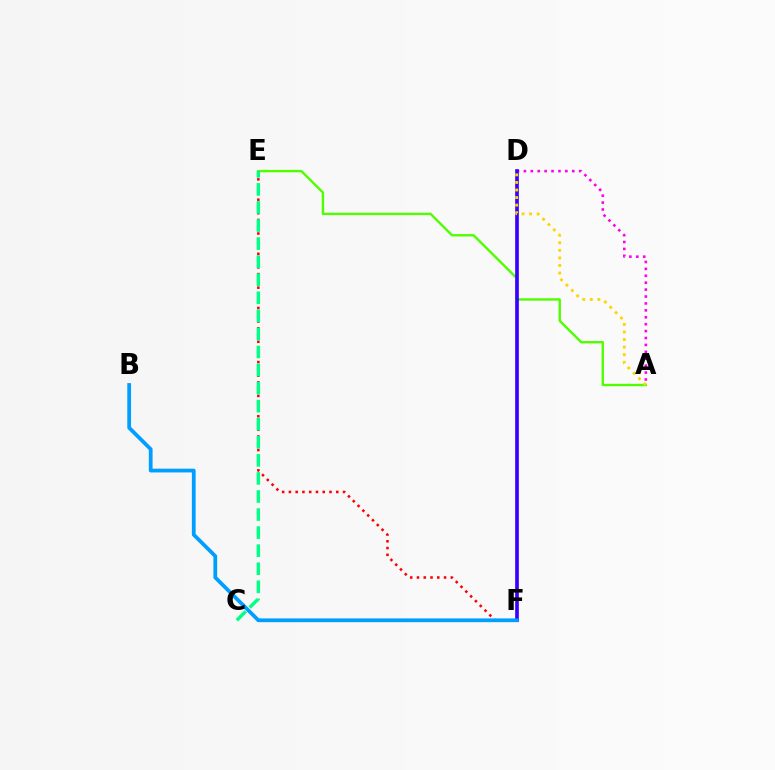{('A', 'E'): [{'color': '#4fff00', 'line_style': 'solid', 'thickness': 1.72}], ('E', 'F'): [{'color': '#ff0000', 'line_style': 'dotted', 'thickness': 1.84}], ('A', 'D'): [{'color': '#ff00ed', 'line_style': 'dotted', 'thickness': 1.88}, {'color': '#ffd500', 'line_style': 'dotted', 'thickness': 2.06}], ('D', 'F'): [{'color': '#3700ff', 'line_style': 'solid', 'thickness': 2.63}], ('C', 'E'): [{'color': '#00ff86', 'line_style': 'dashed', 'thickness': 2.45}], ('B', 'F'): [{'color': '#009eff', 'line_style': 'solid', 'thickness': 2.71}]}